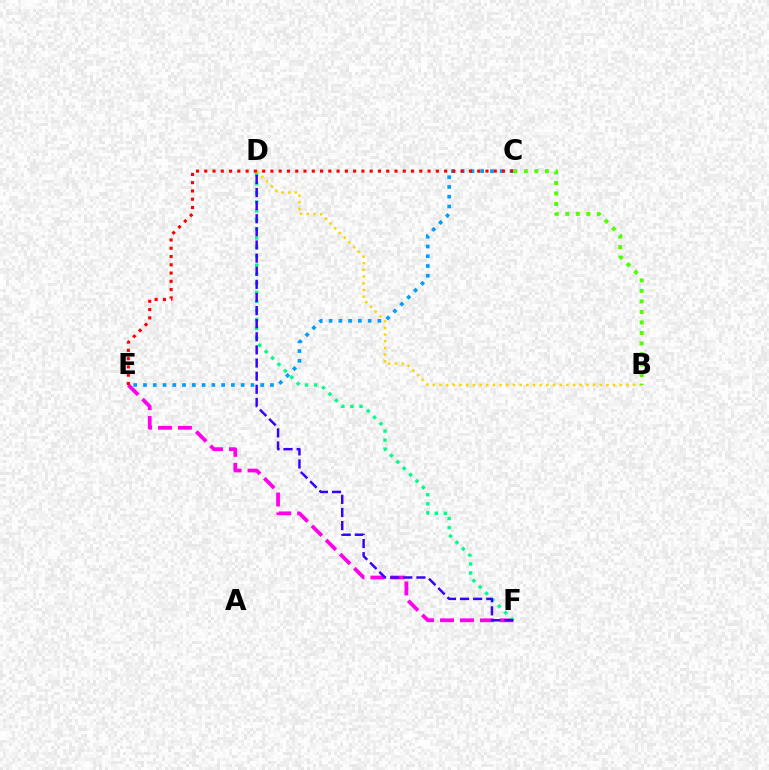{('E', 'F'): [{'color': '#ff00ed', 'line_style': 'dashed', 'thickness': 2.71}], ('B', 'D'): [{'color': '#ffd500', 'line_style': 'dotted', 'thickness': 1.81}], ('C', 'E'): [{'color': '#009eff', 'line_style': 'dotted', 'thickness': 2.65}, {'color': '#ff0000', 'line_style': 'dotted', 'thickness': 2.25}], ('D', 'F'): [{'color': '#00ff86', 'line_style': 'dotted', 'thickness': 2.46}, {'color': '#3700ff', 'line_style': 'dashed', 'thickness': 1.78}], ('B', 'C'): [{'color': '#4fff00', 'line_style': 'dotted', 'thickness': 2.86}]}